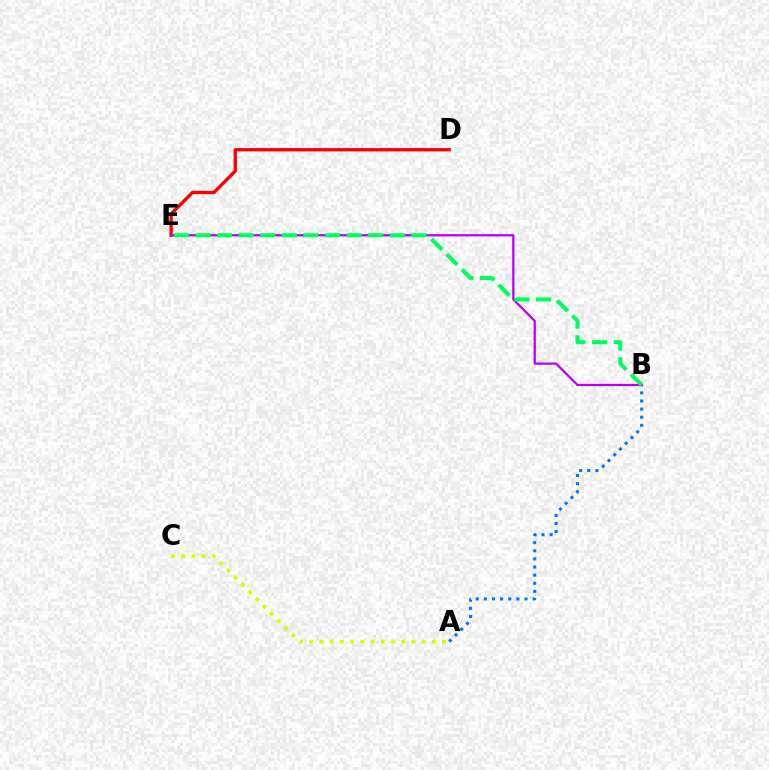{('A', 'B'): [{'color': '#0074ff', 'line_style': 'dotted', 'thickness': 2.21}], ('D', 'E'): [{'color': '#ff0000', 'line_style': 'solid', 'thickness': 2.39}], ('A', 'C'): [{'color': '#d1ff00', 'line_style': 'dotted', 'thickness': 2.78}], ('B', 'E'): [{'color': '#b900ff', 'line_style': 'solid', 'thickness': 1.63}, {'color': '#00ff5c', 'line_style': 'dashed', 'thickness': 2.93}]}